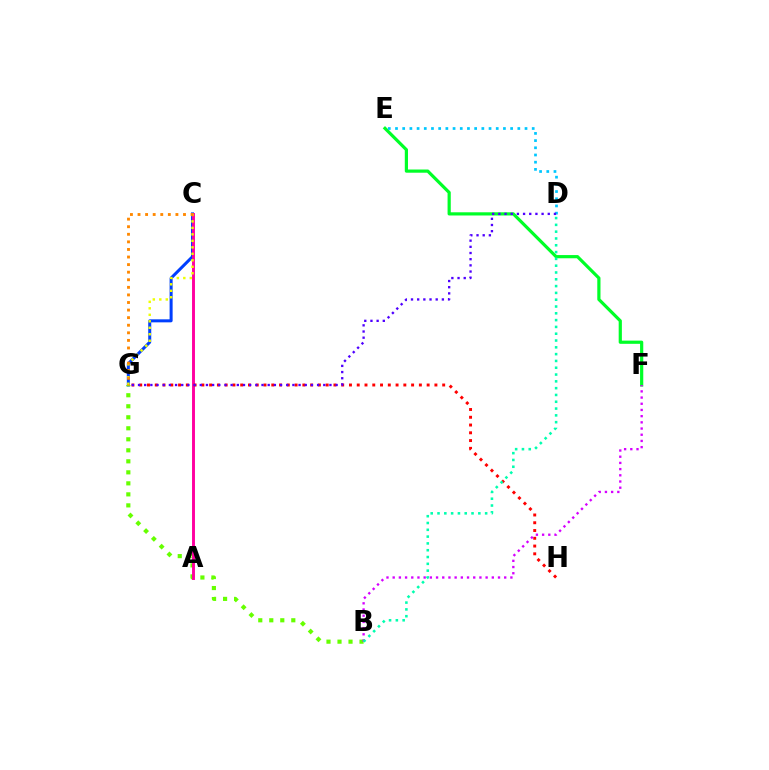{('C', 'G'): [{'color': '#003fff', 'line_style': 'solid', 'thickness': 2.17}, {'color': '#eeff00', 'line_style': 'dotted', 'thickness': 1.76}, {'color': '#ff8800', 'line_style': 'dotted', 'thickness': 2.06}], ('E', 'F'): [{'color': '#00ff27', 'line_style': 'solid', 'thickness': 2.3}], ('B', 'G'): [{'color': '#66ff00', 'line_style': 'dotted', 'thickness': 2.99}], ('A', 'C'): [{'color': '#ff00a0', 'line_style': 'solid', 'thickness': 2.1}], ('D', 'E'): [{'color': '#00c7ff', 'line_style': 'dotted', 'thickness': 1.96}], ('G', 'H'): [{'color': '#ff0000', 'line_style': 'dotted', 'thickness': 2.11}], ('B', 'F'): [{'color': '#d600ff', 'line_style': 'dotted', 'thickness': 1.68}], ('D', 'G'): [{'color': '#4f00ff', 'line_style': 'dotted', 'thickness': 1.68}], ('B', 'D'): [{'color': '#00ffaf', 'line_style': 'dotted', 'thickness': 1.85}]}